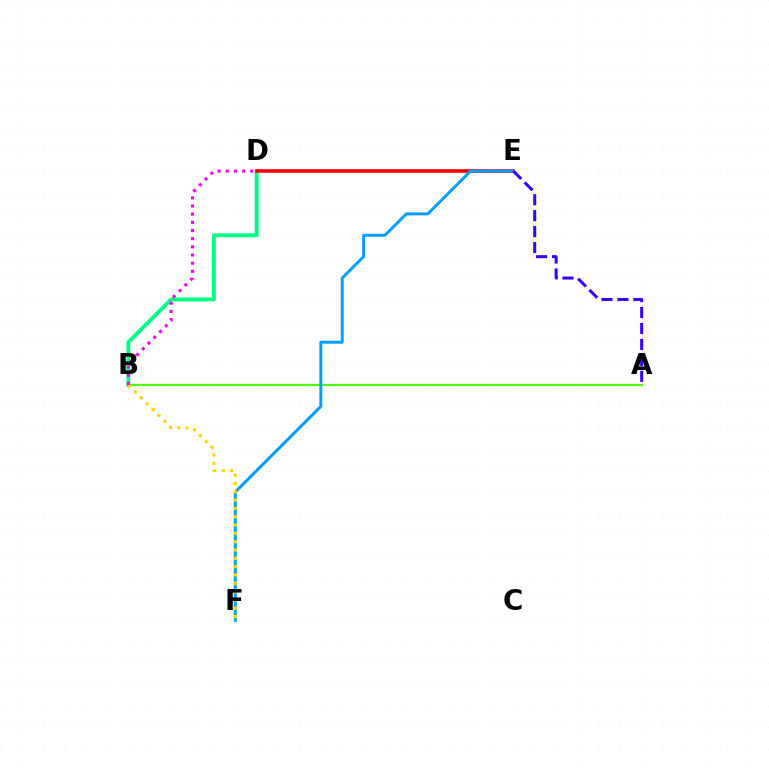{('B', 'D'): [{'color': '#00ff86', 'line_style': 'solid', 'thickness': 2.78}, {'color': '#ff00ed', 'line_style': 'dotted', 'thickness': 2.22}], ('A', 'B'): [{'color': '#4fff00', 'line_style': 'solid', 'thickness': 1.58}], ('D', 'E'): [{'color': '#ff0000', 'line_style': 'solid', 'thickness': 2.59}], ('E', 'F'): [{'color': '#009eff', 'line_style': 'solid', 'thickness': 2.11}], ('B', 'F'): [{'color': '#ffd500', 'line_style': 'dotted', 'thickness': 2.26}], ('A', 'E'): [{'color': '#3700ff', 'line_style': 'dashed', 'thickness': 2.17}]}